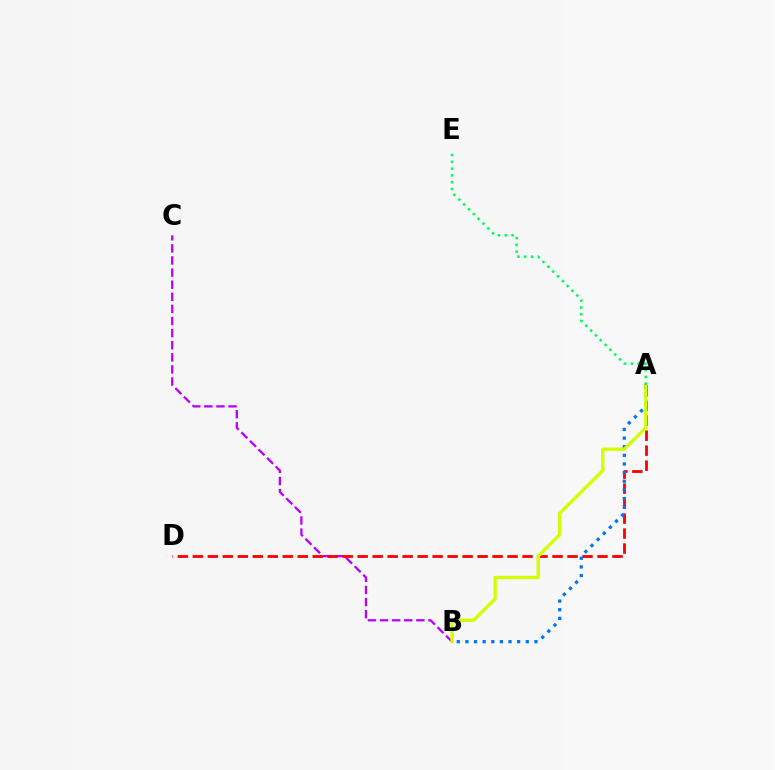{('B', 'C'): [{'color': '#b900ff', 'line_style': 'dashed', 'thickness': 1.64}], ('A', 'D'): [{'color': '#ff0000', 'line_style': 'dashed', 'thickness': 2.04}], ('A', 'B'): [{'color': '#0074ff', 'line_style': 'dotted', 'thickness': 2.35}, {'color': '#d1ff00', 'line_style': 'solid', 'thickness': 2.39}], ('A', 'E'): [{'color': '#00ff5c', 'line_style': 'dotted', 'thickness': 1.85}]}